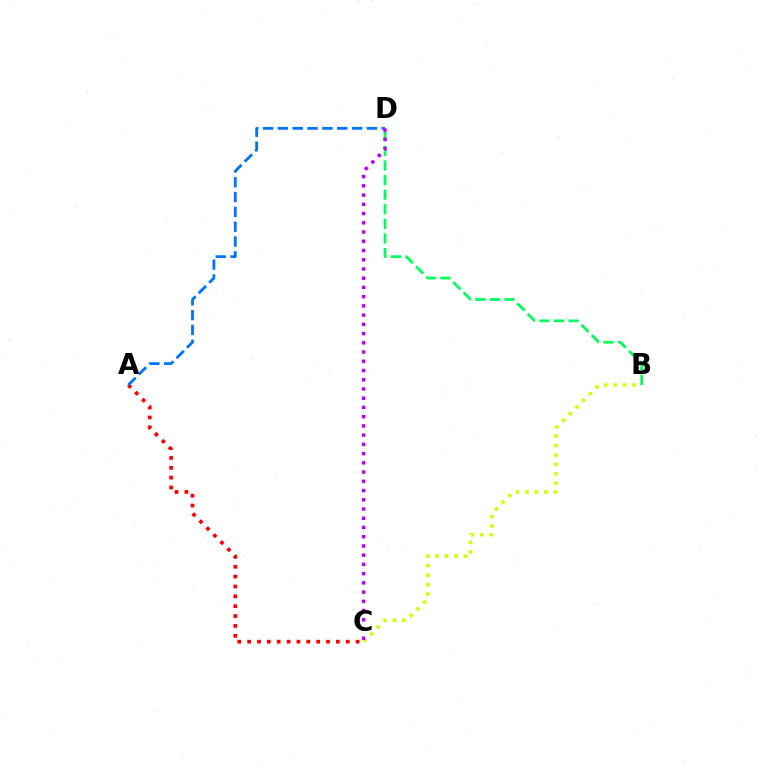{('B', 'D'): [{'color': '#00ff5c', 'line_style': 'dashed', 'thickness': 1.98}], ('B', 'C'): [{'color': '#d1ff00', 'line_style': 'dotted', 'thickness': 2.56}], ('A', 'C'): [{'color': '#ff0000', 'line_style': 'dotted', 'thickness': 2.68}], ('A', 'D'): [{'color': '#0074ff', 'line_style': 'dashed', 'thickness': 2.01}], ('C', 'D'): [{'color': '#b900ff', 'line_style': 'dotted', 'thickness': 2.51}]}